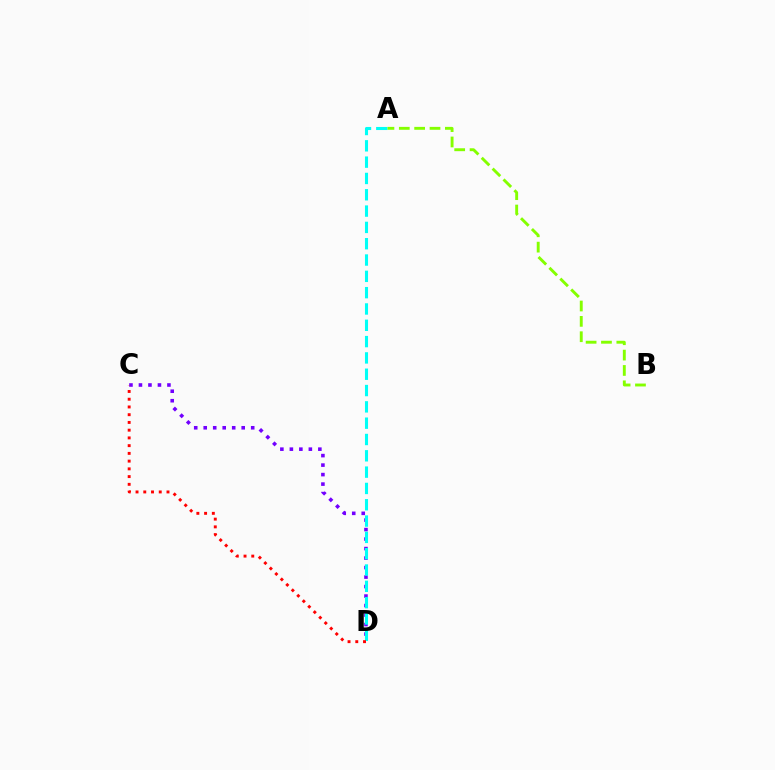{('C', 'D'): [{'color': '#7200ff', 'line_style': 'dotted', 'thickness': 2.58}, {'color': '#ff0000', 'line_style': 'dotted', 'thickness': 2.1}], ('A', 'D'): [{'color': '#00fff6', 'line_style': 'dashed', 'thickness': 2.22}], ('A', 'B'): [{'color': '#84ff00', 'line_style': 'dashed', 'thickness': 2.09}]}